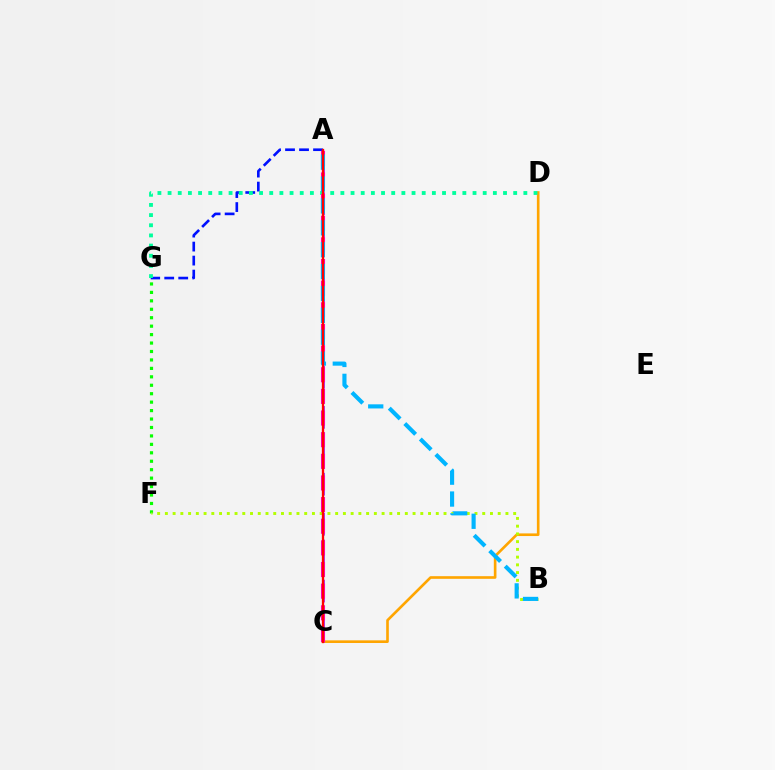{('A', 'G'): [{'color': '#0010ff', 'line_style': 'dashed', 'thickness': 1.9}], ('C', 'D'): [{'color': '#ffa500', 'line_style': 'solid', 'thickness': 1.9}], ('D', 'G'): [{'color': '#00ff9d', 'line_style': 'dotted', 'thickness': 2.76}], ('A', 'C'): [{'color': '#9b00ff', 'line_style': 'dashed', 'thickness': 1.82}, {'color': '#ff00bd', 'line_style': 'dashed', 'thickness': 2.94}, {'color': '#ff0000', 'line_style': 'solid', 'thickness': 1.66}], ('F', 'G'): [{'color': '#08ff00', 'line_style': 'dotted', 'thickness': 2.29}], ('B', 'F'): [{'color': '#b3ff00', 'line_style': 'dotted', 'thickness': 2.1}], ('A', 'B'): [{'color': '#00b5ff', 'line_style': 'dashed', 'thickness': 2.97}]}